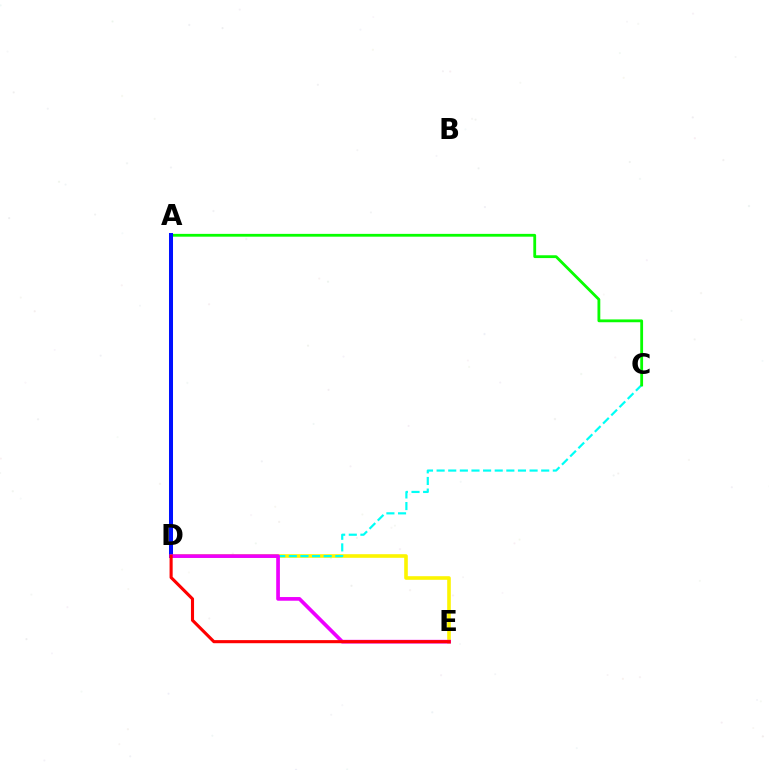{('D', 'E'): [{'color': '#fcf500', 'line_style': 'solid', 'thickness': 2.59}, {'color': '#ee00ff', 'line_style': 'solid', 'thickness': 2.65}, {'color': '#ff0000', 'line_style': 'solid', 'thickness': 2.23}], ('C', 'D'): [{'color': '#00fff6', 'line_style': 'dashed', 'thickness': 1.58}], ('A', 'C'): [{'color': '#08ff00', 'line_style': 'solid', 'thickness': 2.03}], ('A', 'D'): [{'color': '#0010ff', 'line_style': 'solid', 'thickness': 2.89}]}